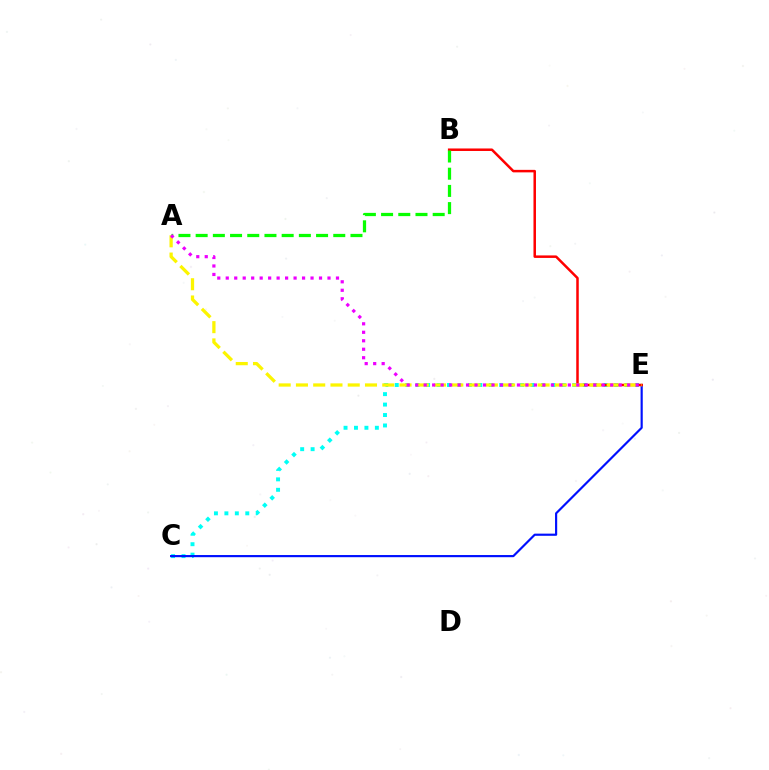{('C', 'E'): [{'color': '#00fff6', 'line_style': 'dotted', 'thickness': 2.84}, {'color': '#0010ff', 'line_style': 'solid', 'thickness': 1.56}], ('B', 'E'): [{'color': '#ff0000', 'line_style': 'solid', 'thickness': 1.81}], ('A', 'E'): [{'color': '#fcf500', 'line_style': 'dashed', 'thickness': 2.35}, {'color': '#ee00ff', 'line_style': 'dotted', 'thickness': 2.3}], ('A', 'B'): [{'color': '#08ff00', 'line_style': 'dashed', 'thickness': 2.34}]}